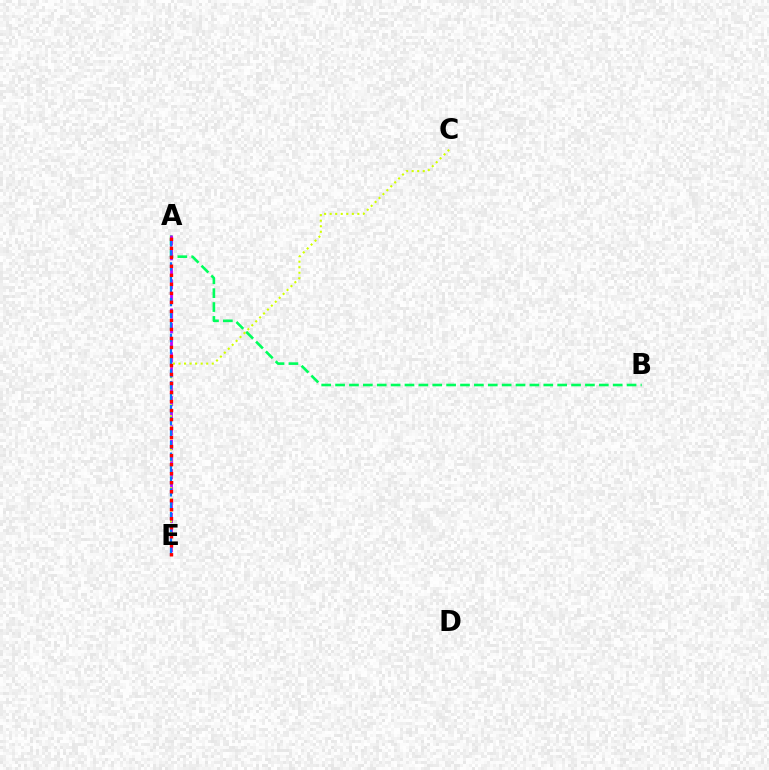{('A', 'B'): [{'color': '#00ff5c', 'line_style': 'dashed', 'thickness': 1.89}], ('A', 'E'): [{'color': '#b900ff', 'line_style': 'dashed', 'thickness': 1.98}, {'color': '#0074ff', 'line_style': 'dashed', 'thickness': 1.62}, {'color': '#ff0000', 'line_style': 'dotted', 'thickness': 2.45}], ('C', 'E'): [{'color': '#d1ff00', 'line_style': 'dotted', 'thickness': 1.51}]}